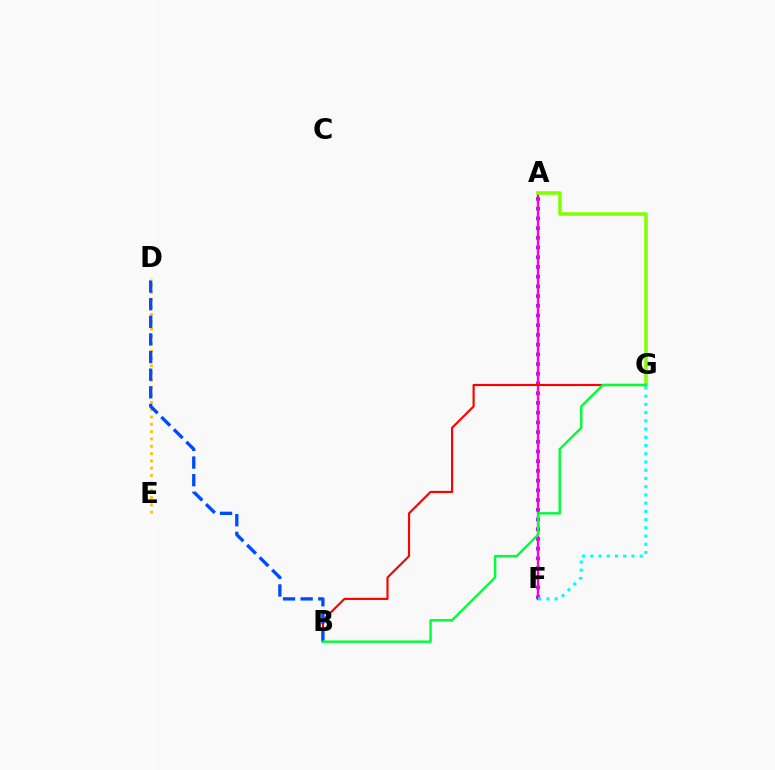{('A', 'F'): [{'color': '#7200ff', 'line_style': 'dotted', 'thickness': 2.64}, {'color': '#ff00cf', 'line_style': 'solid', 'thickness': 1.69}], ('A', 'G'): [{'color': '#84ff00', 'line_style': 'solid', 'thickness': 2.55}], ('B', 'G'): [{'color': '#ff0000', 'line_style': 'solid', 'thickness': 1.54}, {'color': '#00ff39', 'line_style': 'solid', 'thickness': 1.75}], ('F', 'G'): [{'color': '#00fff6', 'line_style': 'dotted', 'thickness': 2.24}], ('D', 'E'): [{'color': '#ffbd00', 'line_style': 'dotted', 'thickness': 1.99}], ('B', 'D'): [{'color': '#004bff', 'line_style': 'dashed', 'thickness': 2.39}]}